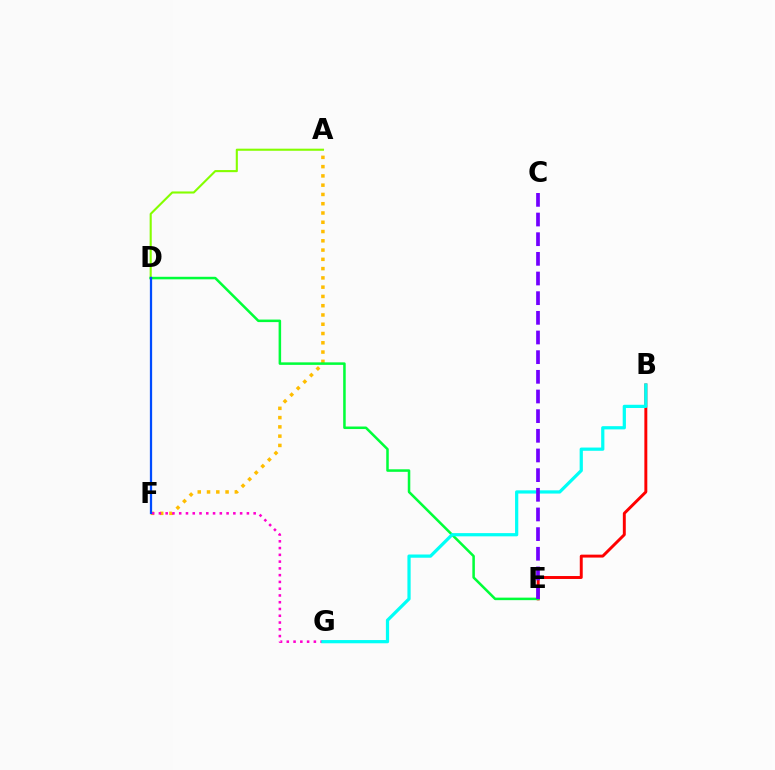{('B', 'E'): [{'color': '#ff0000', 'line_style': 'solid', 'thickness': 2.11}], ('A', 'F'): [{'color': '#ffbd00', 'line_style': 'dotted', 'thickness': 2.52}], ('F', 'G'): [{'color': '#ff00cf', 'line_style': 'dotted', 'thickness': 1.84}], ('A', 'D'): [{'color': '#84ff00', 'line_style': 'solid', 'thickness': 1.51}], ('D', 'E'): [{'color': '#00ff39', 'line_style': 'solid', 'thickness': 1.82}], ('B', 'G'): [{'color': '#00fff6', 'line_style': 'solid', 'thickness': 2.32}], ('D', 'F'): [{'color': '#004bff', 'line_style': 'solid', 'thickness': 1.63}], ('C', 'E'): [{'color': '#7200ff', 'line_style': 'dashed', 'thickness': 2.67}]}